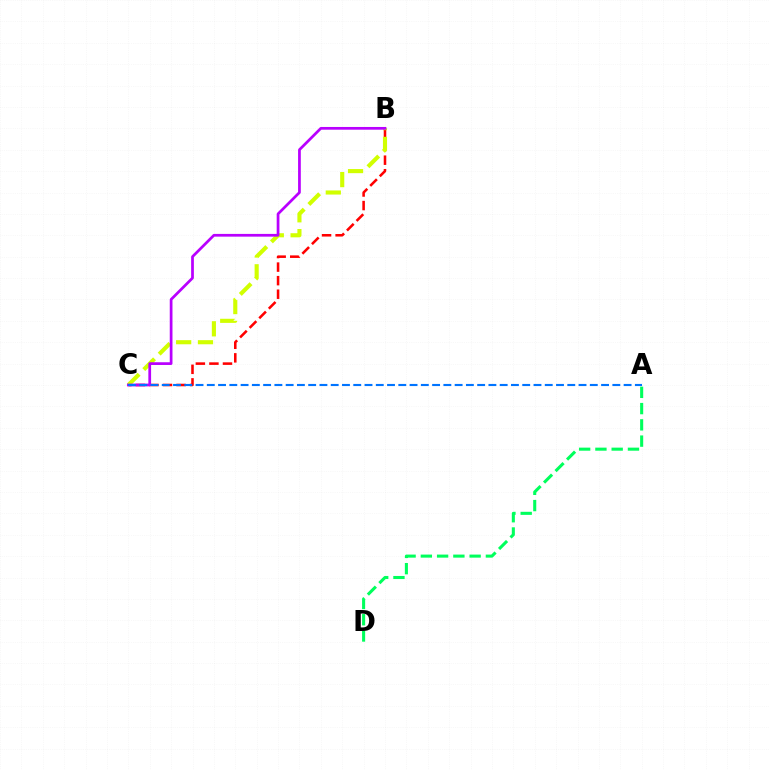{('B', 'C'): [{'color': '#ff0000', 'line_style': 'dashed', 'thickness': 1.84}, {'color': '#d1ff00', 'line_style': 'dashed', 'thickness': 2.96}, {'color': '#b900ff', 'line_style': 'solid', 'thickness': 1.97}], ('A', 'D'): [{'color': '#00ff5c', 'line_style': 'dashed', 'thickness': 2.21}], ('A', 'C'): [{'color': '#0074ff', 'line_style': 'dashed', 'thickness': 1.53}]}